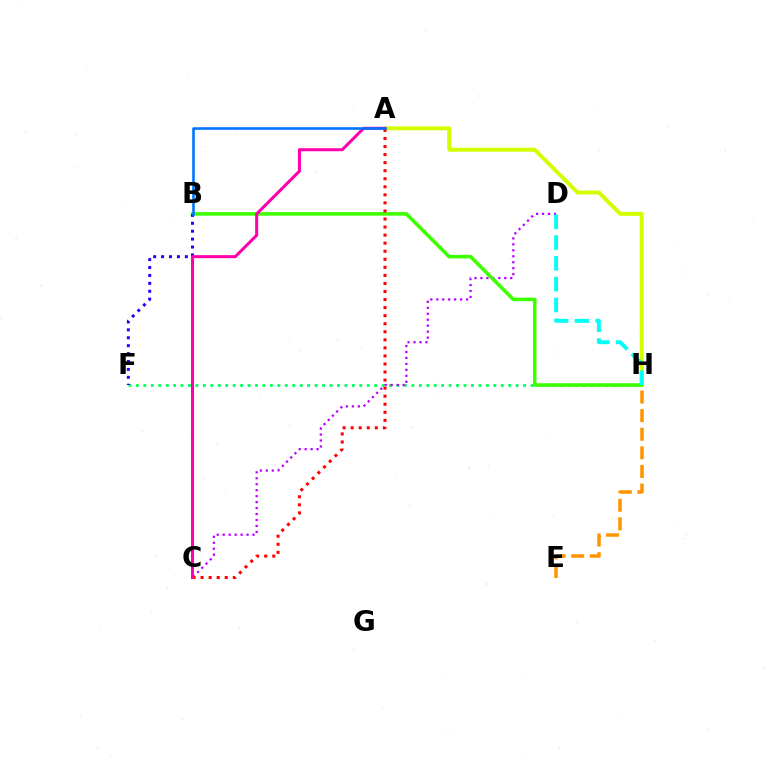{('A', 'H'): [{'color': '#d1ff00', 'line_style': 'solid', 'thickness': 2.84}], ('F', 'H'): [{'color': '#00ff5c', 'line_style': 'dotted', 'thickness': 2.02}], ('C', 'D'): [{'color': '#b900ff', 'line_style': 'dotted', 'thickness': 1.62}], ('B', 'H'): [{'color': '#3dff00', 'line_style': 'solid', 'thickness': 2.56}], ('E', 'H'): [{'color': '#ff9400', 'line_style': 'dashed', 'thickness': 2.53}], ('D', 'H'): [{'color': '#00fff6', 'line_style': 'dashed', 'thickness': 2.83}], ('A', 'C'): [{'color': '#ff0000', 'line_style': 'dotted', 'thickness': 2.19}, {'color': '#ff00ac', 'line_style': 'solid', 'thickness': 2.19}], ('B', 'F'): [{'color': '#2500ff', 'line_style': 'dotted', 'thickness': 2.15}], ('A', 'B'): [{'color': '#0074ff', 'line_style': 'solid', 'thickness': 1.87}]}